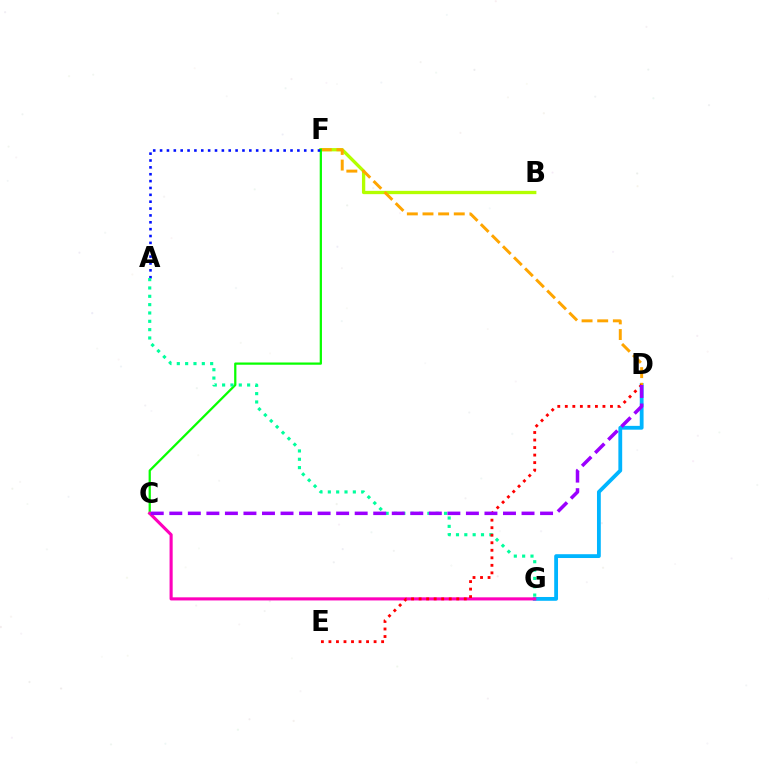{('D', 'G'): [{'color': '#00b5ff', 'line_style': 'solid', 'thickness': 2.74}], ('B', 'F'): [{'color': '#b3ff00', 'line_style': 'solid', 'thickness': 2.38}], ('D', 'F'): [{'color': '#ffa500', 'line_style': 'dashed', 'thickness': 2.13}], ('C', 'F'): [{'color': '#08ff00', 'line_style': 'solid', 'thickness': 1.62}], ('C', 'G'): [{'color': '#ff00bd', 'line_style': 'solid', 'thickness': 2.24}], ('A', 'F'): [{'color': '#0010ff', 'line_style': 'dotted', 'thickness': 1.87}], ('A', 'G'): [{'color': '#00ff9d', 'line_style': 'dotted', 'thickness': 2.27}], ('D', 'E'): [{'color': '#ff0000', 'line_style': 'dotted', 'thickness': 2.05}], ('C', 'D'): [{'color': '#9b00ff', 'line_style': 'dashed', 'thickness': 2.52}]}